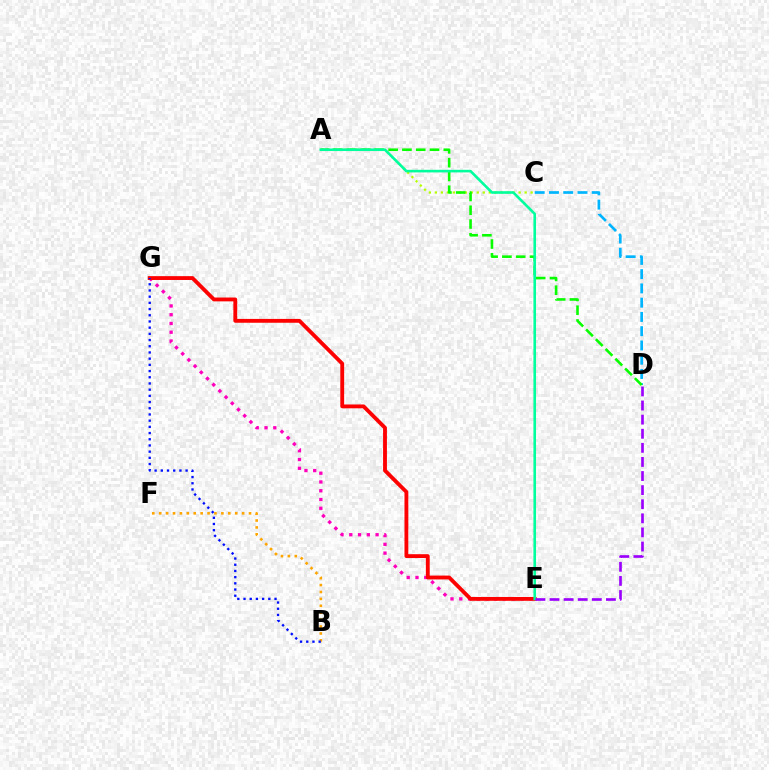{('C', 'D'): [{'color': '#00b5ff', 'line_style': 'dashed', 'thickness': 1.94}], ('E', 'G'): [{'color': '#ff00bd', 'line_style': 'dotted', 'thickness': 2.38}, {'color': '#ff0000', 'line_style': 'solid', 'thickness': 2.77}], ('B', 'F'): [{'color': '#ffa500', 'line_style': 'dotted', 'thickness': 1.88}], ('A', 'C'): [{'color': '#b3ff00', 'line_style': 'dotted', 'thickness': 1.63}], ('A', 'D'): [{'color': '#08ff00', 'line_style': 'dashed', 'thickness': 1.87}], ('A', 'E'): [{'color': '#00ff9d', 'line_style': 'solid', 'thickness': 1.88}], ('B', 'G'): [{'color': '#0010ff', 'line_style': 'dotted', 'thickness': 1.68}], ('D', 'E'): [{'color': '#9b00ff', 'line_style': 'dashed', 'thickness': 1.92}]}